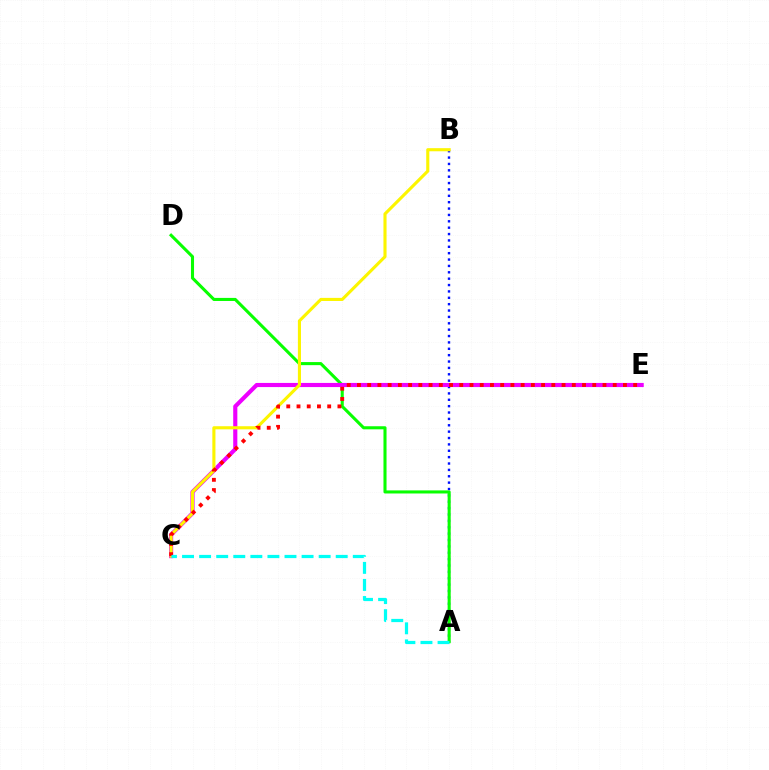{('A', 'B'): [{'color': '#0010ff', 'line_style': 'dotted', 'thickness': 1.73}], ('A', 'D'): [{'color': '#08ff00', 'line_style': 'solid', 'thickness': 2.21}], ('C', 'E'): [{'color': '#ee00ff', 'line_style': 'solid', 'thickness': 2.97}, {'color': '#ff0000', 'line_style': 'dotted', 'thickness': 2.78}], ('B', 'C'): [{'color': '#fcf500', 'line_style': 'solid', 'thickness': 2.24}], ('A', 'C'): [{'color': '#00fff6', 'line_style': 'dashed', 'thickness': 2.32}]}